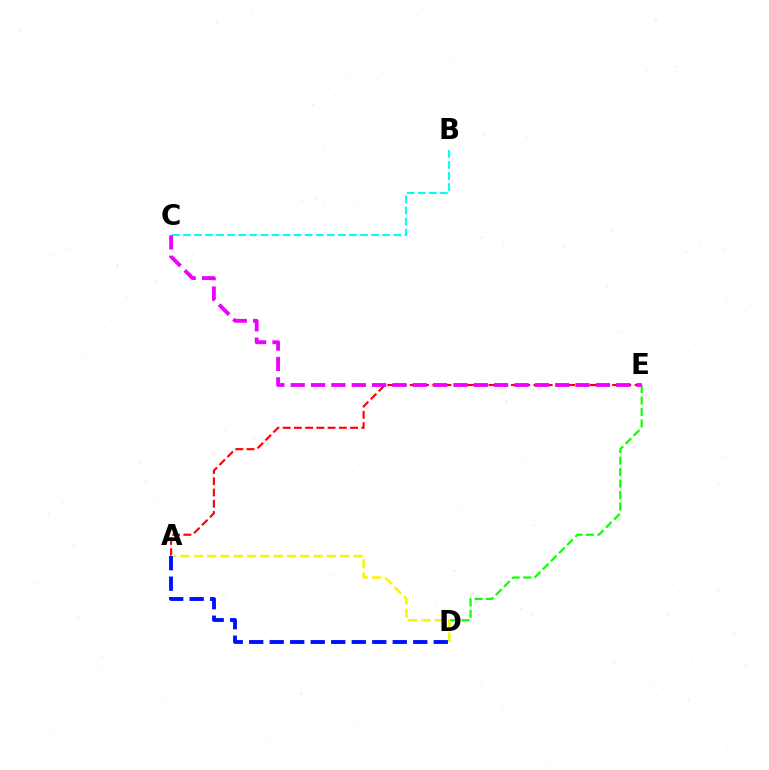{('B', 'C'): [{'color': '#00fff6', 'line_style': 'dashed', 'thickness': 1.5}], ('A', 'E'): [{'color': '#ff0000', 'line_style': 'dashed', 'thickness': 1.53}], ('D', 'E'): [{'color': '#08ff00', 'line_style': 'dashed', 'thickness': 1.56}], ('A', 'D'): [{'color': '#fcf500', 'line_style': 'dashed', 'thickness': 1.81}, {'color': '#0010ff', 'line_style': 'dashed', 'thickness': 2.79}], ('C', 'E'): [{'color': '#ee00ff', 'line_style': 'dashed', 'thickness': 2.76}]}